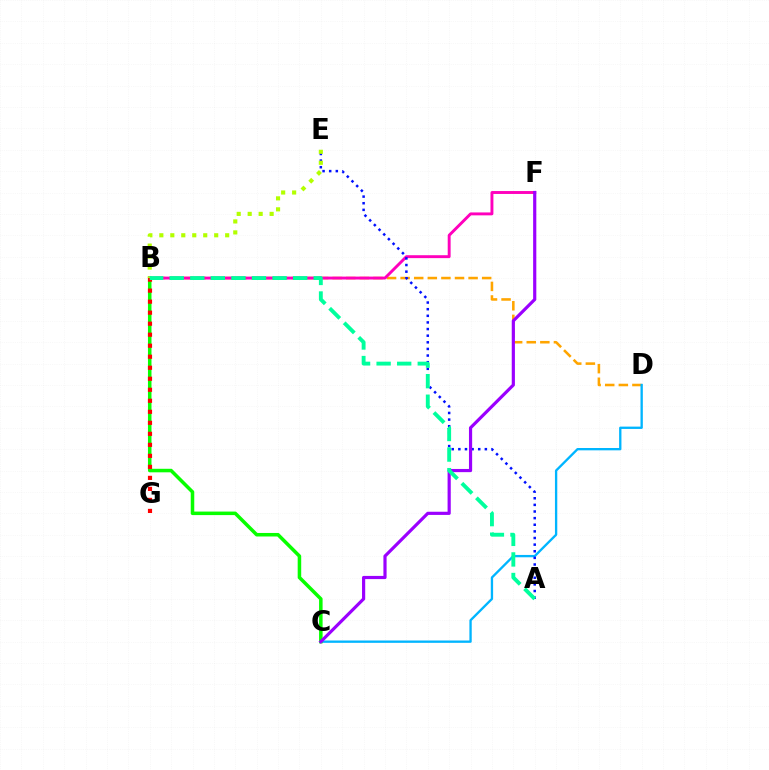{('B', 'D'): [{'color': '#ffa500', 'line_style': 'dashed', 'thickness': 1.85}], ('C', 'D'): [{'color': '#00b5ff', 'line_style': 'solid', 'thickness': 1.68}], ('B', 'C'): [{'color': '#08ff00', 'line_style': 'solid', 'thickness': 2.54}], ('B', 'F'): [{'color': '#ff00bd', 'line_style': 'solid', 'thickness': 2.1}], ('A', 'E'): [{'color': '#0010ff', 'line_style': 'dotted', 'thickness': 1.8}], ('C', 'F'): [{'color': '#9b00ff', 'line_style': 'solid', 'thickness': 2.29}], ('B', 'E'): [{'color': '#b3ff00', 'line_style': 'dotted', 'thickness': 2.98}], ('B', 'G'): [{'color': '#ff0000', 'line_style': 'dotted', 'thickness': 2.99}], ('A', 'B'): [{'color': '#00ff9d', 'line_style': 'dashed', 'thickness': 2.79}]}